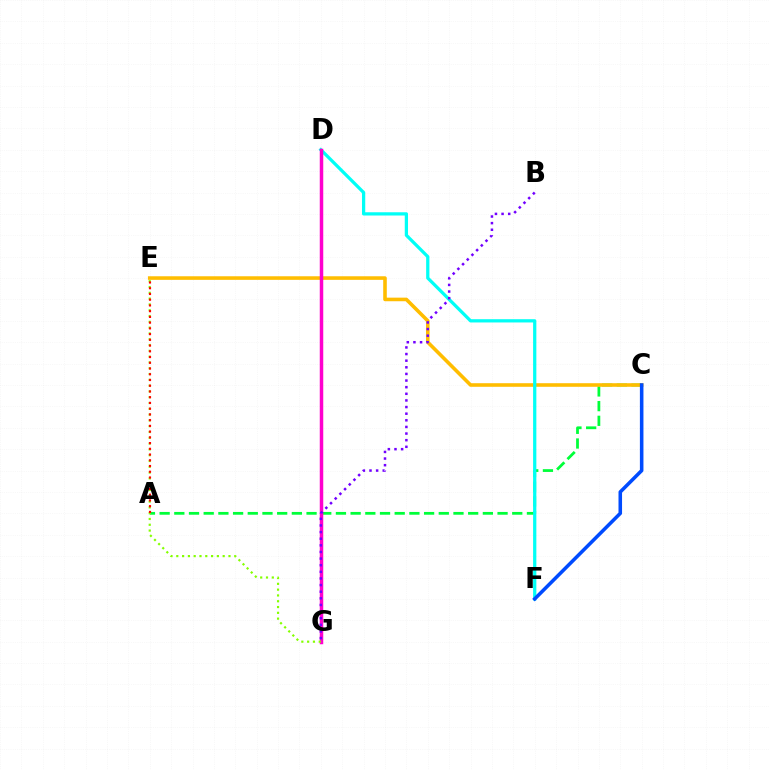{('A', 'C'): [{'color': '#00ff39', 'line_style': 'dashed', 'thickness': 2.0}], ('C', 'E'): [{'color': '#ffbd00', 'line_style': 'solid', 'thickness': 2.58}], ('D', 'F'): [{'color': '#00fff6', 'line_style': 'solid', 'thickness': 2.34}], ('D', 'G'): [{'color': '#ff00cf', 'line_style': 'solid', 'thickness': 2.52}], ('E', 'G'): [{'color': '#84ff00', 'line_style': 'dotted', 'thickness': 1.58}], ('C', 'F'): [{'color': '#004bff', 'line_style': 'solid', 'thickness': 2.56}], ('A', 'E'): [{'color': '#ff0000', 'line_style': 'dotted', 'thickness': 1.56}], ('B', 'G'): [{'color': '#7200ff', 'line_style': 'dotted', 'thickness': 1.8}]}